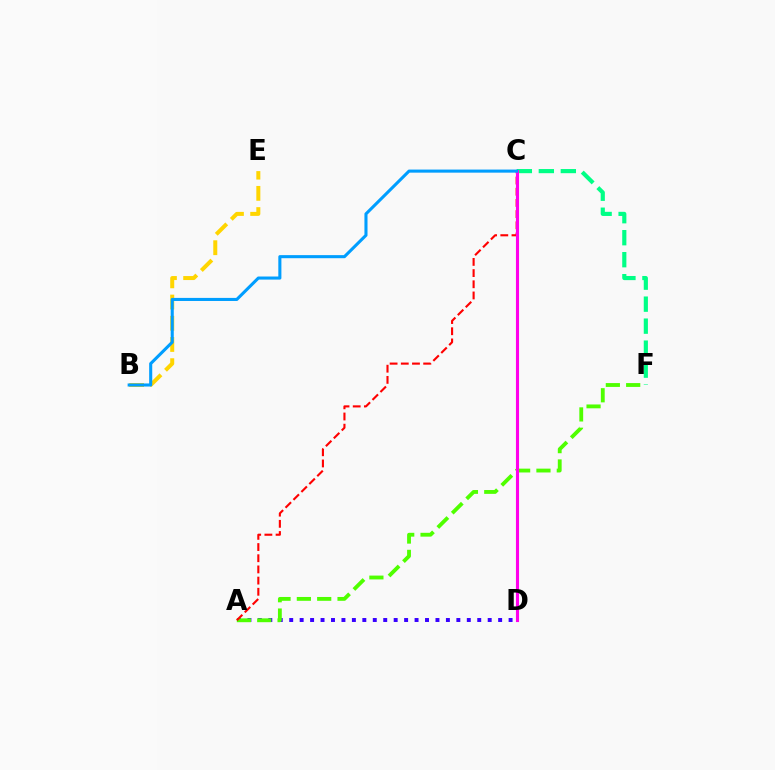{('C', 'F'): [{'color': '#00ff86', 'line_style': 'dashed', 'thickness': 2.99}], ('A', 'D'): [{'color': '#3700ff', 'line_style': 'dotted', 'thickness': 2.84}], ('A', 'F'): [{'color': '#4fff00', 'line_style': 'dashed', 'thickness': 2.76}], ('A', 'C'): [{'color': '#ff0000', 'line_style': 'dashed', 'thickness': 1.52}], ('C', 'D'): [{'color': '#ff00ed', 'line_style': 'solid', 'thickness': 2.24}], ('B', 'E'): [{'color': '#ffd500', 'line_style': 'dashed', 'thickness': 2.88}], ('B', 'C'): [{'color': '#009eff', 'line_style': 'solid', 'thickness': 2.22}]}